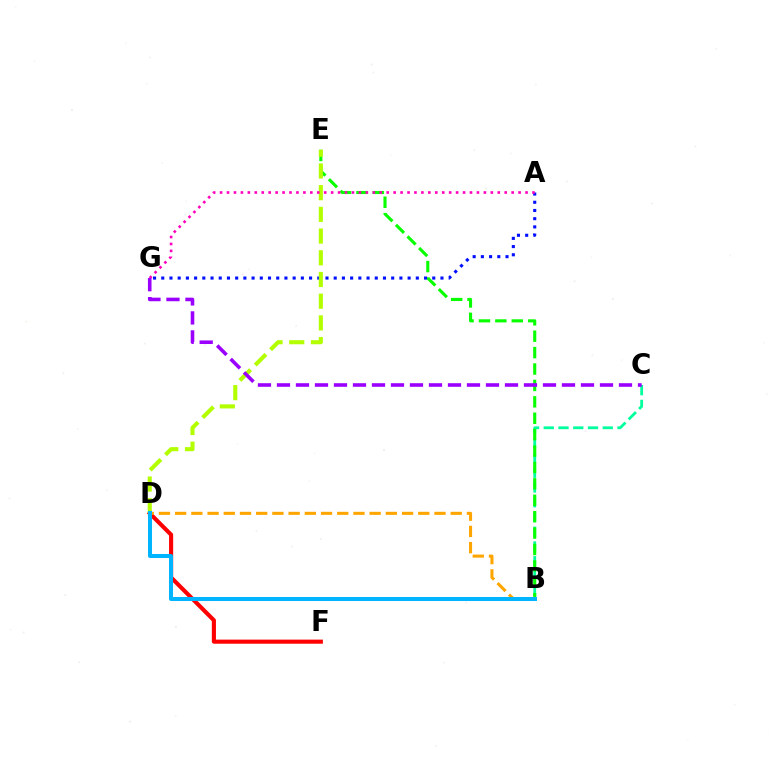{('D', 'F'): [{'color': '#ff0000', 'line_style': 'solid', 'thickness': 2.95}], ('B', 'C'): [{'color': '#00ff9d', 'line_style': 'dashed', 'thickness': 2.0}], ('B', 'E'): [{'color': '#08ff00', 'line_style': 'dashed', 'thickness': 2.23}], ('B', 'D'): [{'color': '#ffa500', 'line_style': 'dashed', 'thickness': 2.2}, {'color': '#00b5ff', 'line_style': 'solid', 'thickness': 2.89}], ('A', 'G'): [{'color': '#0010ff', 'line_style': 'dotted', 'thickness': 2.23}, {'color': '#ff00bd', 'line_style': 'dotted', 'thickness': 1.89}], ('D', 'E'): [{'color': '#b3ff00', 'line_style': 'dashed', 'thickness': 2.95}], ('C', 'G'): [{'color': '#9b00ff', 'line_style': 'dashed', 'thickness': 2.58}]}